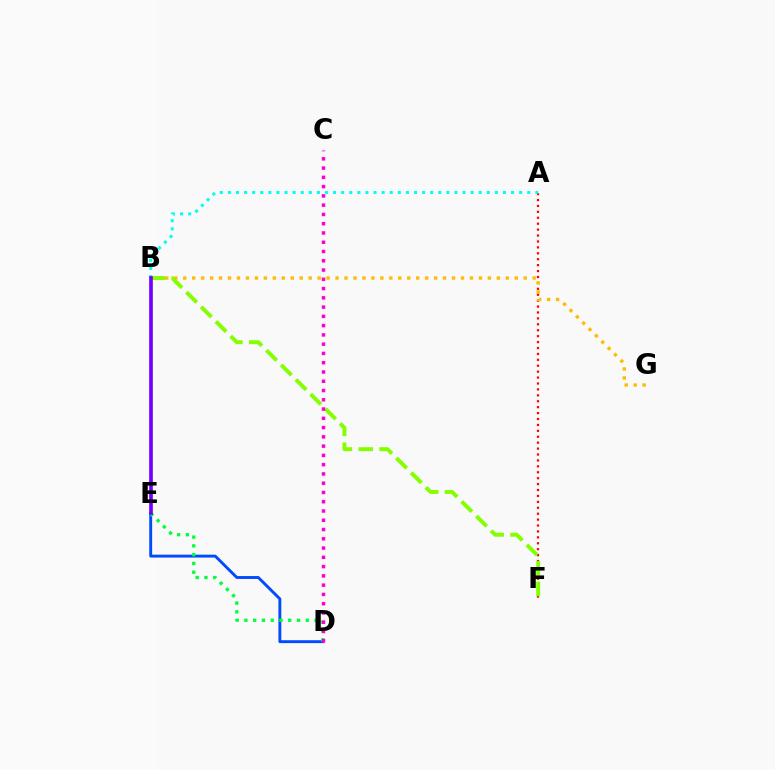{('A', 'F'): [{'color': '#ff0000', 'line_style': 'dotted', 'thickness': 1.61}], ('D', 'E'): [{'color': '#004bff', 'line_style': 'solid', 'thickness': 2.09}, {'color': '#00ff39', 'line_style': 'dotted', 'thickness': 2.38}], ('A', 'B'): [{'color': '#00fff6', 'line_style': 'dotted', 'thickness': 2.2}], ('B', 'G'): [{'color': '#ffbd00', 'line_style': 'dotted', 'thickness': 2.43}], ('B', 'F'): [{'color': '#84ff00', 'line_style': 'dashed', 'thickness': 2.82}], ('B', 'E'): [{'color': '#7200ff', 'line_style': 'solid', 'thickness': 2.63}], ('C', 'D'): [{'color': '#ff00cf', 'line_style': 'dotted', 'thickness': 2.52}]}